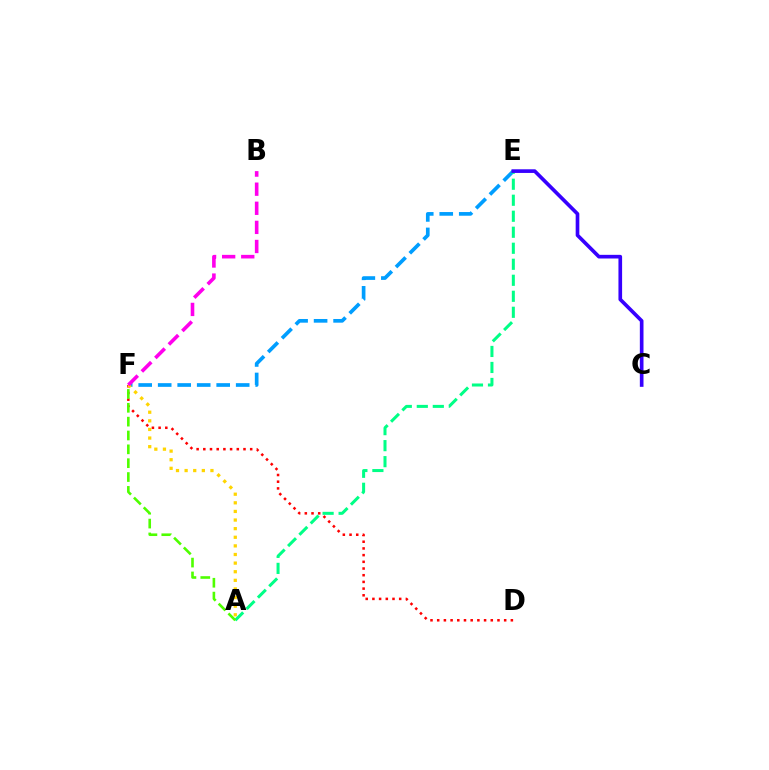{('D', 'F'): [{'color': '#ff0000', 'line_style': 'dotted', 'thickness': 1.82}], ('E', 'F'): [{'color': '#009eff', 'line_style': 'dashed', 'thickness': 2.65}], ('A', 'E'): [{'color': '#00ff86', 'line_style': 'dashed', 'thickness': 2.17}], ('A', 'F'): [{'color': '#4fff00', 'line_style': 'dashed', 'thickness': 1.88}, {'color': '#ffd500', 'line_style': 'dotted', 'thickness': 2.34}], ('B', 'F'): [{'color': '#ff00ed', 'line_style': 'dashed', 'thickness': 2.59}], ('C', 'E'): [{'color': '#3700ff', 'line_style': 'solid', 'thickness': 2.63}]}